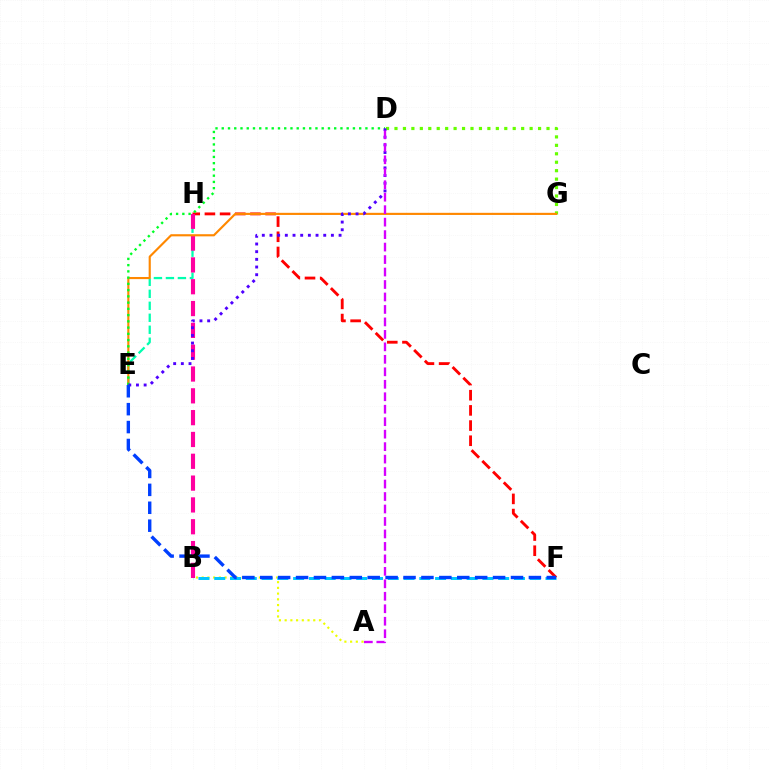{('D', 'G'): [{'color': '#66ff00', 'line_style': 'dotted', 'thickness': 2.29}], ('E', 'H'): [{'color': '#00ffaf', 'line_style': 'dashed', 'thickness': 1.63}], ('A', 'B'): [{'color': '#eeff00', 'line_style': 'dotted', 'thickness': 1.55}], ('B', 'F'): [{'color': '#00c7ff', 'line_style': 'dashed', 'thickness': 2.14}], ('F', 'H'): [{'color': '#ff0000', 'line_style': 'dashed', 'thickness': 2.06}], ('B', 'H'): [{'color': '#ff00a0', 'line_style': 'dashed', 'thickness': 2.96}], ('E', 'G'): [{'color': '#ff8800', 'line_style': 'solid', 'thickness': 1.54}], ('D', 'E'): [{'color': '#00ff27', 'line_style': 'dotted', 'thickness': 1.7}, {'color': '#4f00ff', 'line_style': 'dotted', 'thickness': 2.09}], ('E', 'F'): [{'color': '#003fff', 'line_style': 'dashed', 'thickness': 2.43}], ('A', 'D'): [{'color': '#d600ff', 'line_style': 'dashed', 'thickness': 1.69}]}